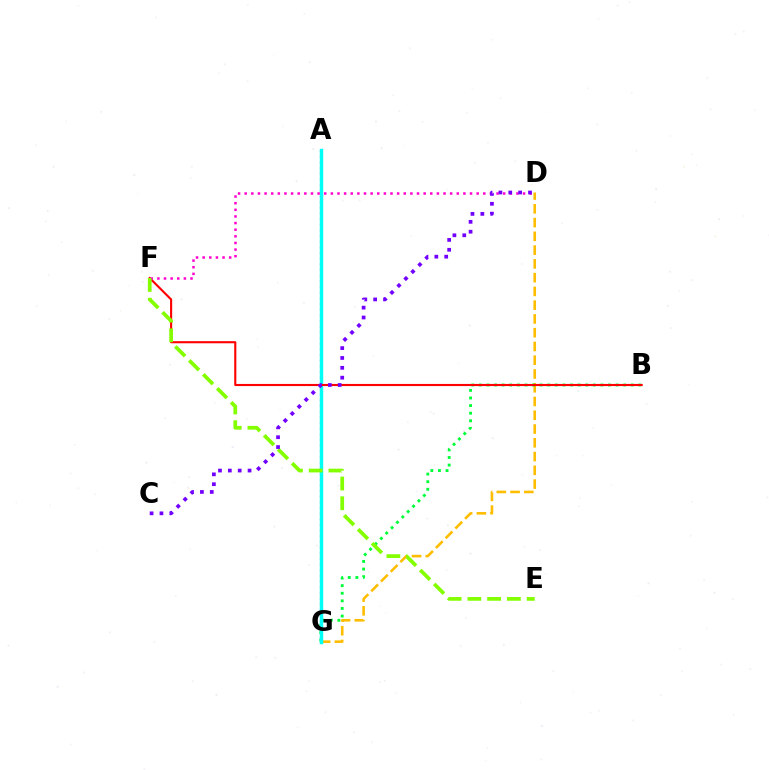{('A', 'G'): [{'color': '#004bff', 'line_style': 'dotted', 'thickness': 1.54}, {'color': '#00fff6', 'line_style': 'solid', 'thickness': 2.48}], ('D', 'G'): [{'color': '#ffbd00', 'line_style': 'dashed', 'thickness': 1.87}], ('B', 'G'): [{'color': '#00ff39', 'line_style': 'dotted', 'thickness': 2.06}], ('B', 'F'): [{'color': '#ff0000', 'line_style': 'solid', 'thickness': 1.52}], ('D', 'F'): [{'color': '#ff00cf', 'line_style': 'dotted', 'thickness': 1.8}], ('E', 'F'): [{'color': '#84ff00', 'line_style': 'dashed', 'thickness': 2.68}], ('C', 'D'): [{'color': '#7200ff', 'line_style': 'dotted', 'thickness': 2.68}]}